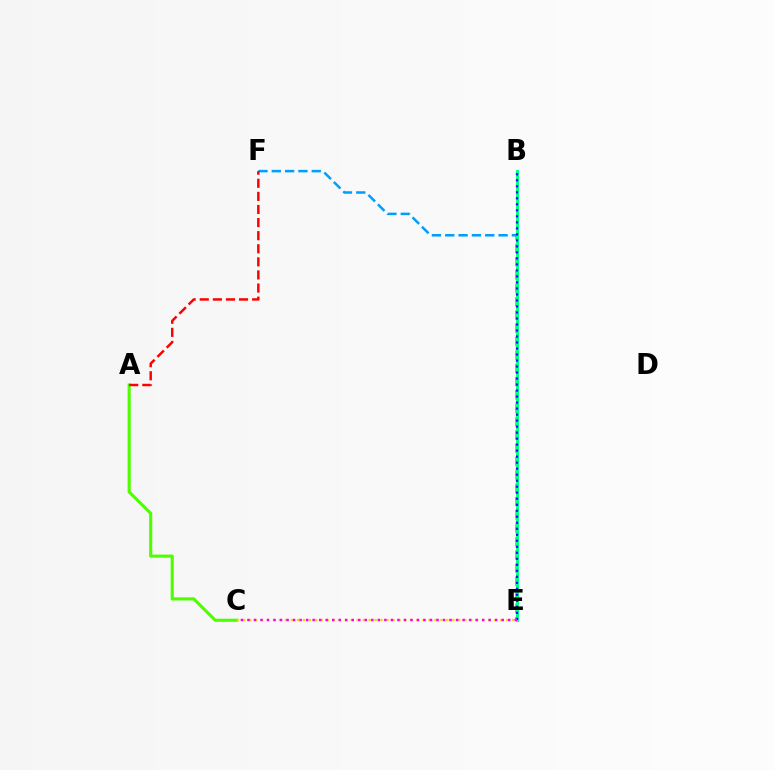{('A', 'C'): [{'color': '#4fff00', 'line_style': 'solid', 'thickness': 2.25}], ('C', 'E'): [{'color': '#ffd500', 'line_style': 'dotted', 'thickness': 1.62}, {'color': '#ff00ed', 'line_style': 'dotted', 'thickness': 1.77}], ('E', 'F'): [{'color': '#009eff', 'line_style': 'dashed', 'thickness': 1.81}], ('A', 'F'): [{'color': '#ff0000', 'line_style': 'dashed', 'thickness': 1.78}], ('B', 'E'): [{'color': '#00ff86', 'line_style': 'solid', 'thickness': 2.14}, {'color': '#3700ff', 'line_style': 'dotted', 'thickness': 1.63}]}